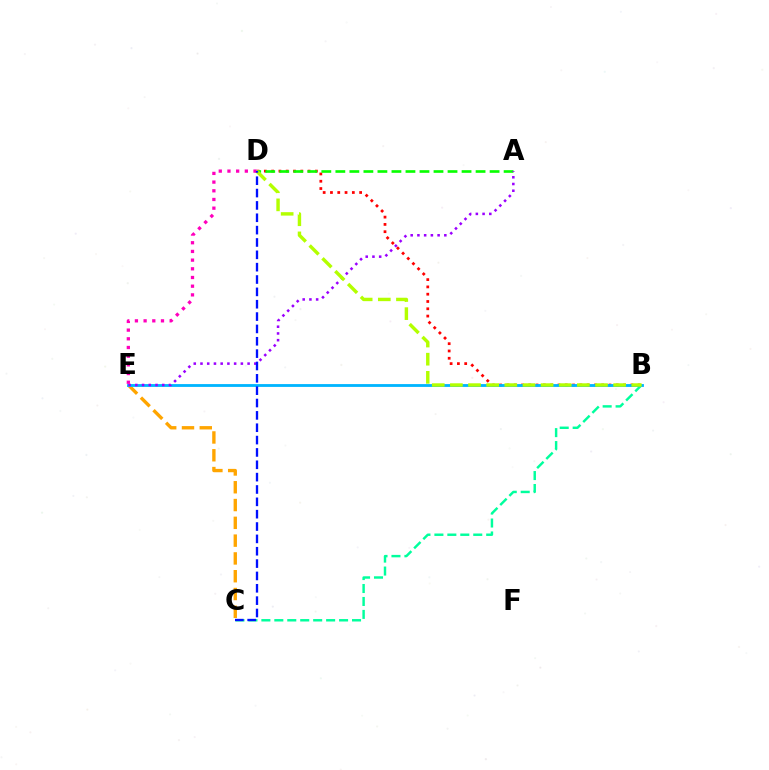{('C', 'E'): [{'color': '#ffa500', 'line_style': 'dashed', 'thickness': 2.42}], ('B', 'D'): [{'color': '#ff0000', 'line_style': 'dotted', 'thickness': 1.98}, {'color': '#b3ff00', 'line_style': 'dashed', 'thickness': 2.46}], ('B', 'C'): [{'color': '#00ff9d', 'line_style': 'dashed', 'thickness': 1.76}], ('A', 'D'): [{'color': '#08ff00', 'line_style': 'dashed', 'thickness': 1.9}], ('B', 'E'): [{'color': '#00b5ff', 'line_style': 'solid', 'thickness': 2.03}], ('A', 'E'): [{'color': '#9b00ff', 'line_style': 'dotted', 'thickness': 1.83}], ('D', 'E'): [{'color': '#ff00bd', 'line_style': 'dotted', 'thickness': 2.36}], ('C', 'D'): [{'color': '#0010ff', 'line_style': 'dashed', 'thickness': 1.68}]}